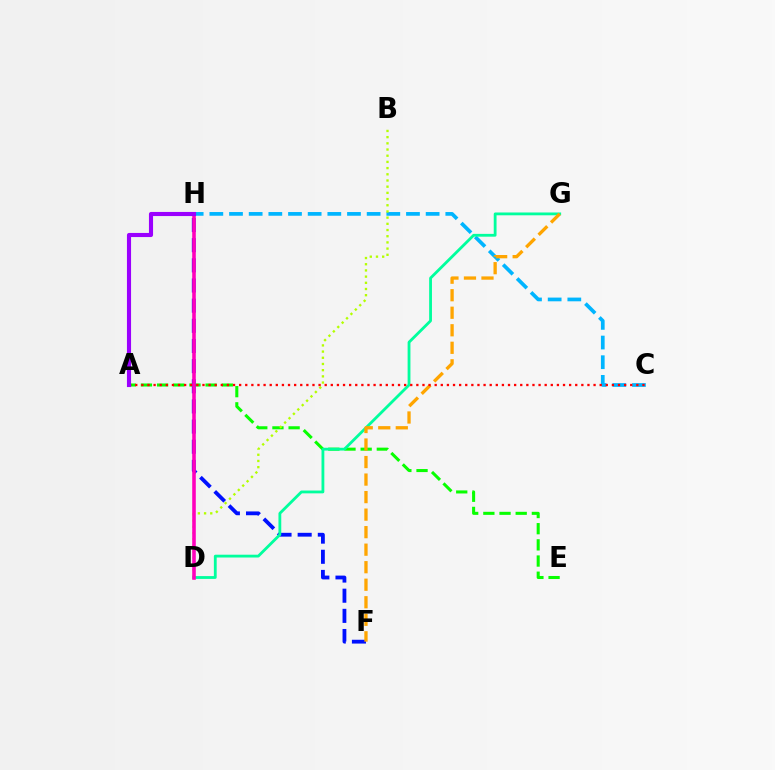{('C', 'H'): [{'color': '#00b5ff', 'line_style': 'dashed', 'thickness': 2.67}], ('A', 'E'): [{'color': '#08ff00', 'line_style': 'dashed', 'thickness': 2.2}], ('F', 'H'): [{'color': '#0010ff', 'line_style': 'dashed', 'thickness': 2.74}], ('D', 'G'): [{'color': '#00ff9d', 'line_style': 'solid', 'thickness': 2.02}], ('B', 'D'): [{'color': '#b3ff00', 'line_style': 'dotted', 'thickness': 1.68}], ('F', 'G'): [{'color': '#ffa500', 'line_style': 'dashed', 'thickness': 2.38}], ('A', 'C'): [{'color': '#ff0000', 'line_style': 'dotted', 'thickness': 1.66}], ('D', 'H'): [{'color': '#ff00bd', 'line_style': 'solid', 'thickness': 2.58}], ('A', 'H'): [{'color': '#9b00ff', 'line_style': 'solid', 'thickness': 2.96}]}